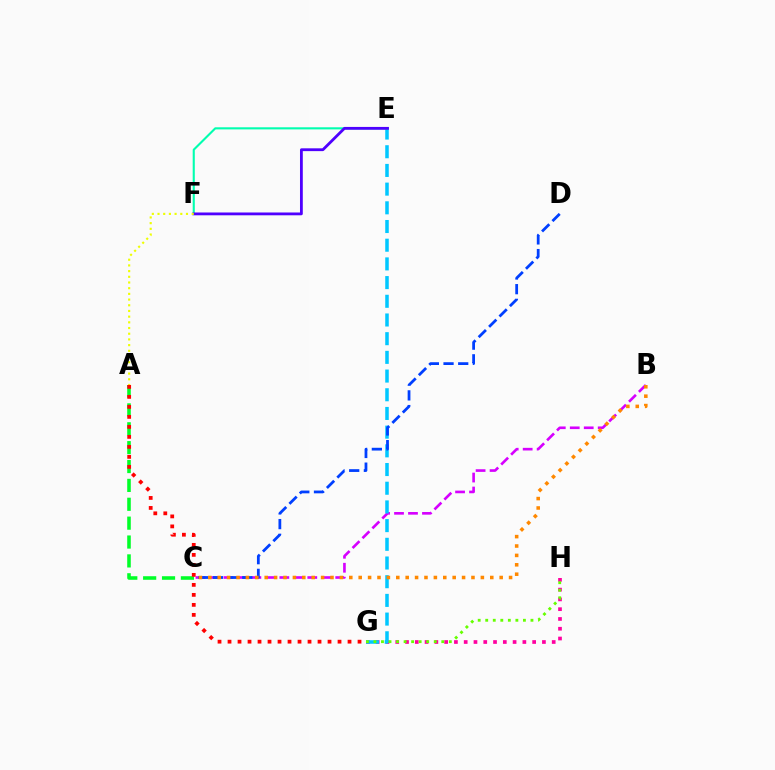{('B', 'C'): [{'color': '#d600ff', 'line_style': 'dashed', 'thickness': 1.9}, {'color': '#ff8800', 'line_style': 'dotted', 'thickness': 2.55}], ('G', 'H'): [{'color': '#ff00a0', 'line_style': 'dotted', 'thickness': 2.66}, {'color': '#66ff00', 'line_style': 'dotted', 'thickness': 2.05}], ('E', 'G'): [{'color': '#00c7ff', 'line_style': 'dashed', 'thickness': 2.54}], ('A', 'C'): [{'color': '#00ff27', 'line_style': 'dashed', 'thickness': 2.56}], ('C', 'D'): [{'color': '#003fff', 'line_style': 'dashed', 'thickness': 1.99}], ('A', 'G'): [{'color': '#ff0000', 'line_style': 'dotted', 'thickness': 2.72}], ('E', 'F'): [{'color': '#00ffaf', 'line_style': 'solid', 'thickness': 1.51}, {'color': '#4f00ff', 'line_style': 'solid', 'thickness': 2.02}], ('A', 'F'): [{'color': '#eeff00', 'line_style': 'dotted', 'thickness': 1.55}]}